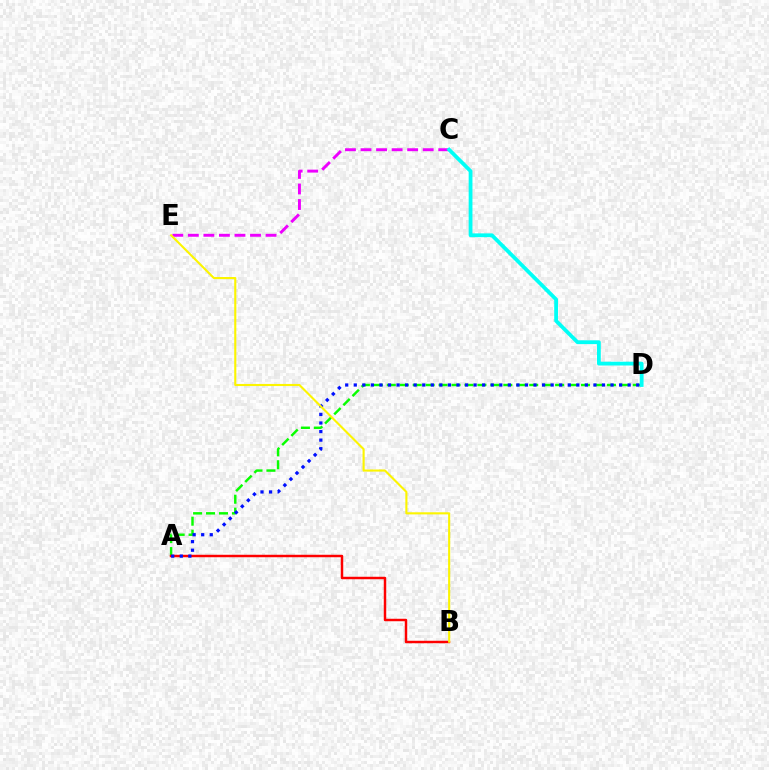{('A', 'D'): [{'color': '#08ff00', 'line_style': 'dashed', 'thickness': 1.76}, {'color': '#0010ff', 'line_style': 'dotted', 'thickness': 2.33}], ('C', 'E'): [{'color': '#ee00ff', 'line_style': 'dashed', 'thickness': 2.11}], ('A', 'B'): [{'color': '#ff0000', 'line_style': 'solid', 'thickness': 1.77}], ('C', 'D'): [{'color': '#00fff6', 'line_style': 'solid', 'thickness': 2.73}], ('B', 'E'): [{'color': '#fcf500', 'line_style': 'solid', 'thickness': 1.52}]}